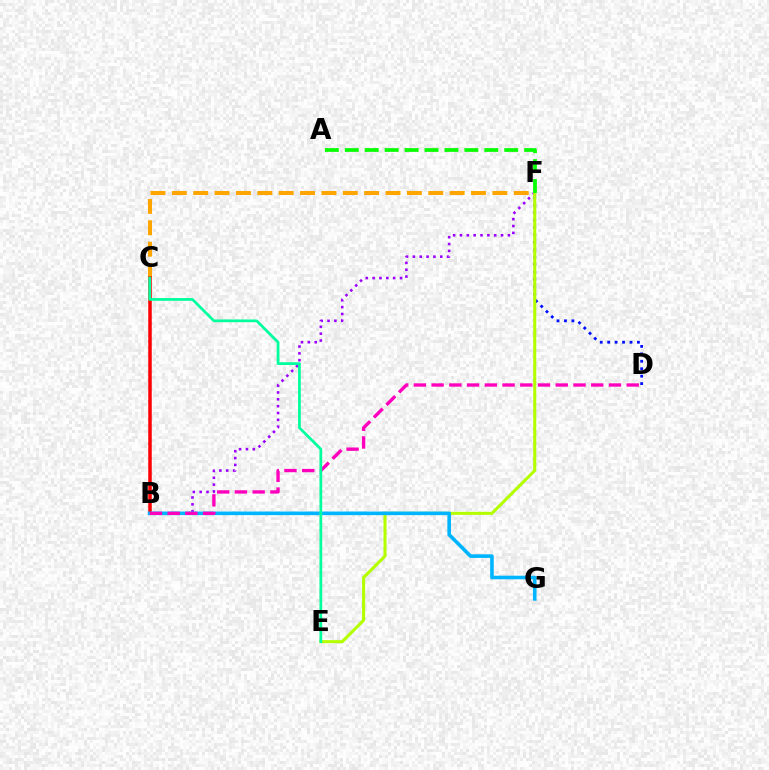{('B', 'F'): [{'color': '#9b00ff', 'line_style': 'dotted', 'thickness': 1.86}], ('C', 'F'): [{'color': '#ffa500', 'line_style': 'dashed', 'thickness': 2.9}], ('D', 'F'): [{'color': '#0010ff', 'line_style': 'dotted', 'thickness': 2.02}], ('E', 'F'): [{'color': '#b3ff00', 'line_style': 'solid', 'thickness': 2.2}], ('B', 'C'): [{'color': '#ff0000', 'line_style': 'solid', 'thickness': 2.53}], ('A', 'F'): [{'color': '#08ff00', 'line_style': 'dashed', 'thickness': 2.71}], ('B', 'G'): [{'color': '#00b5ff', 'line_style': 'solid', 'thickness': 2.6}], ('B', 'D'): [{'color': '#ff00bd', 'line_style': 'dashed', 'thickness': 2.41}], ('C', 'E'): [{'color': '#00ff9d', 'line_style': 'solid', 'thickness': 1.97}]}